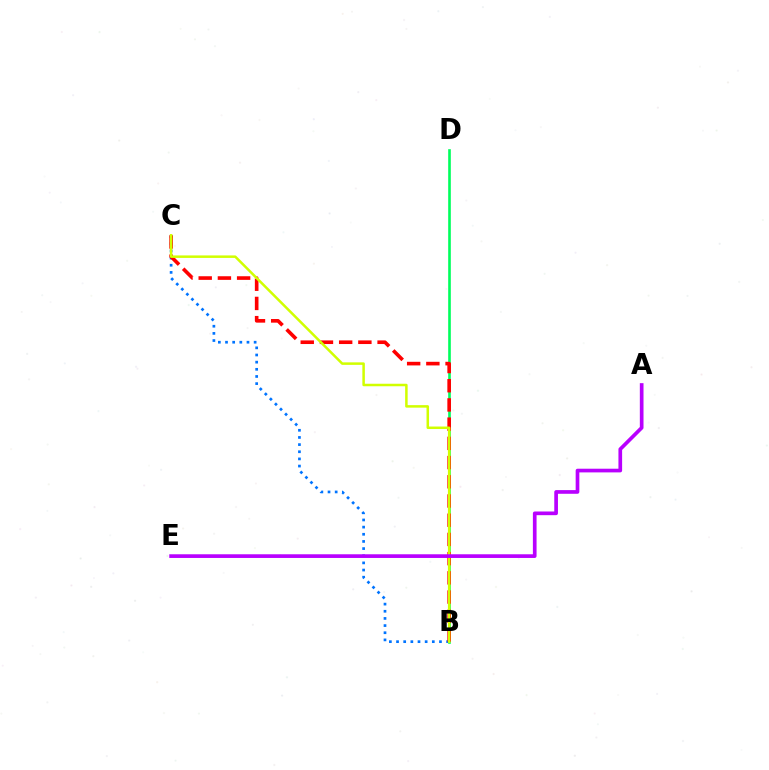{('B', 'D'): [{'color': '#00ff5c', 'line_style': 'solid', 'thickness': 1.9}], ('B', 'C'): [{'color': '#0074ff', 'line_style': 'dotted', 'thickness': 1.94}, {'color': '#ff0000', 'line_style': 'dashed', 'thickness': 2.61}, {'color': '#d1ff00', 'line_style': 'solid', 'thickness': 1.81}], ('A', 'E'): [{'color': '#b900ff', 'line_style': 'solid', 'thickness': 2.65}]}